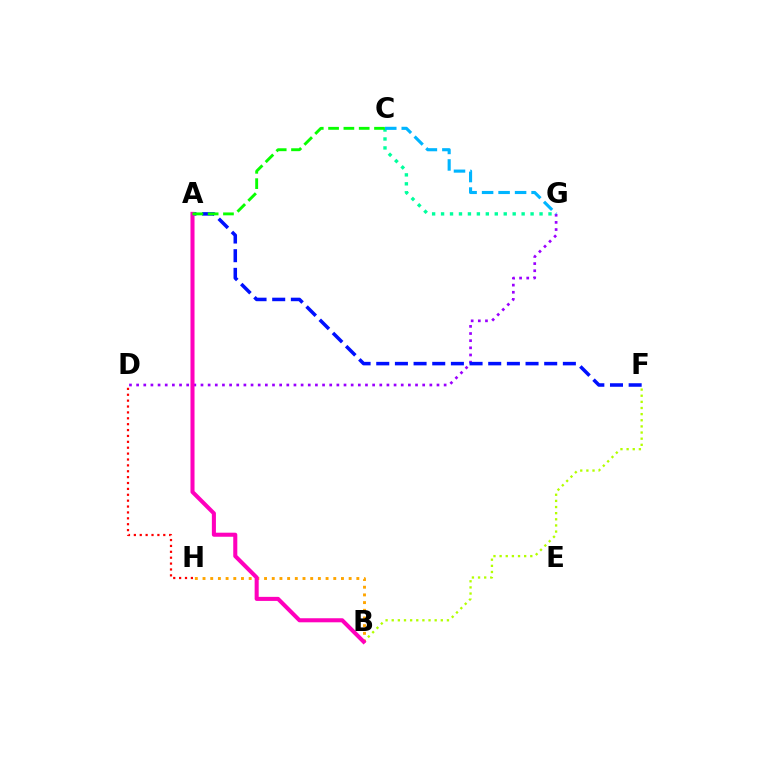{('C', 'G'): [{'color': '#00ff9d', 'line_style': 'dotted', 'thickness': 2.43}, {'color': '#00b5ff', 'line_style': 'dashed', 'thickness': 2.24}], ('D', 'G'): [{'color': '#9b00ff', 'line_style': 'dotted', 'thickness': 1.94}], ('B', 'F'): [{'color': '#b3ff00', 'line_style': 'dotted', 'thickness': 1.67}], ('A', 'F'): [{'color': '#0010ff', 'line_style': 'dashed', 'thickness': 2.54}], ('D', 'H'): [{'color': '#ff0000', 'line_style': 'dotted', 'thickness': 1.6}], ('B', 'H'): [{'color': '#ffa500', 'line_style': 'dotted', 'thickness': 2.09}], ('A', 'B'): [{'color': '#ff00bd', 'line_style': 'solid', 'thickness': 2.92}], ('A', 'C'): [{'color': '#08ff00', 'line_style': 'dashed', 'thickness': 2.08}]}